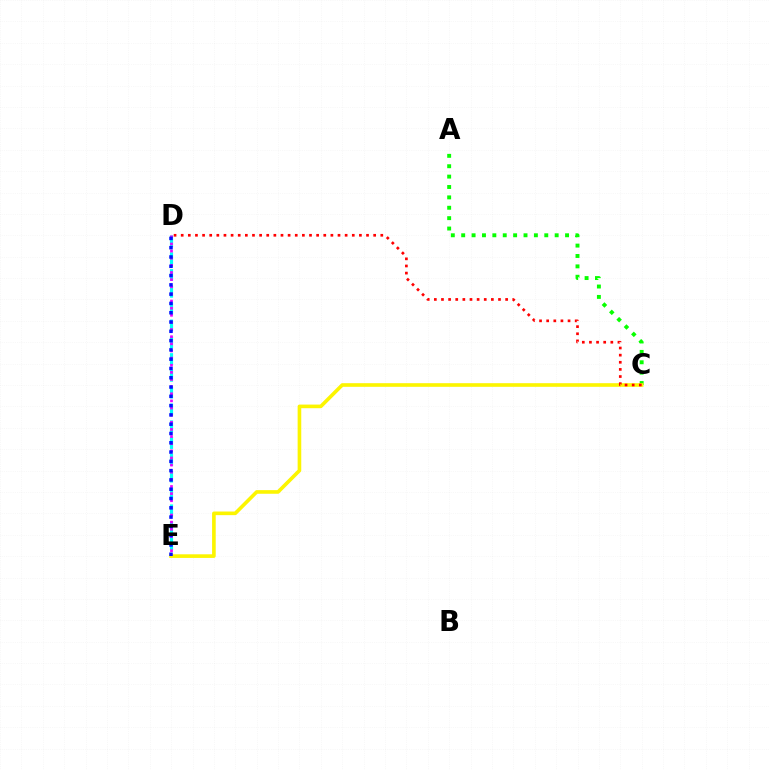{('A', 'C'): [{'color': '#08ff00', 'line_style': 'dotted', 'thickness': 2.82}], ('D', 'E'): [{'color': '#00fff6', 'line_style': 'dashed', 'thickness': 2.28}, {'color': '#ee00ff', 'line_style': 'dotted', 'thickness': 1.94}, {'color': '#0010ff', 'line_style': 'dotted', 'thickness': 2.52}], ('C', 'E'): [{'color': '#fcf500', 'line_style': 'solid', 'thickness': 2.61}], ('C', 'D'): [{'color': '#ff0000', 'line_style': 'dotted', 'thickness': 1.94}]}